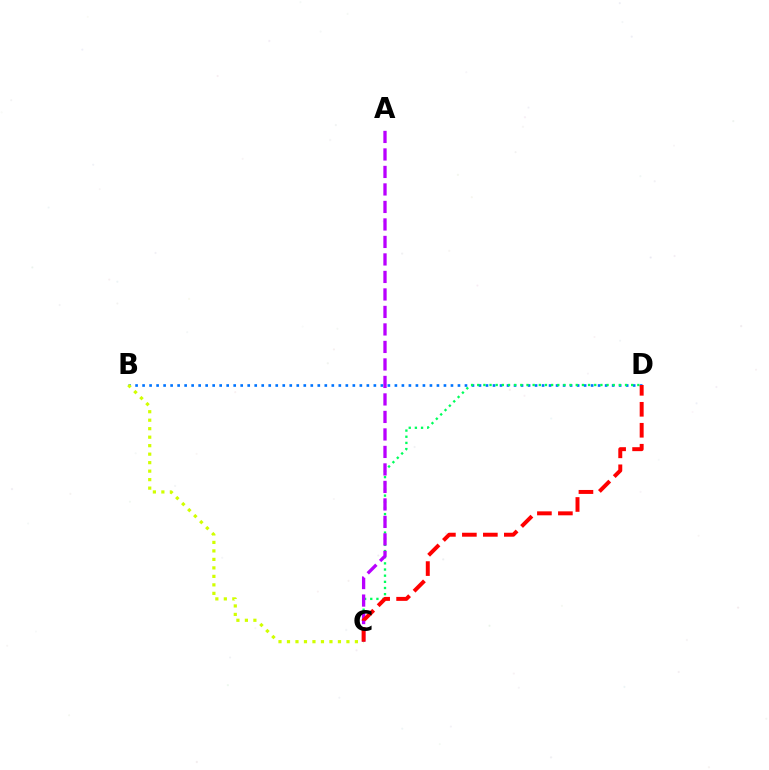{('B', 'D'): [{'color': '#0074ff', 'line_style': 'dotted', 'thickness': 1.9}], ('C', 'D'): [{'color': '#00ff5c', 'line_style': 'dotted', 'thickness': 1.67}, {'color': '#ff0000', 'line_style': 'dashed', 'thickness': 2.85}], ('A', 'C'): [{'color': '#b900ff', 'line_style': 'dashed', 'thickness': 2.38}], ('B', 'C'): [{'color': '#d1ff00', 'line_style': 'dotted', 'thickness': 2.31}]}